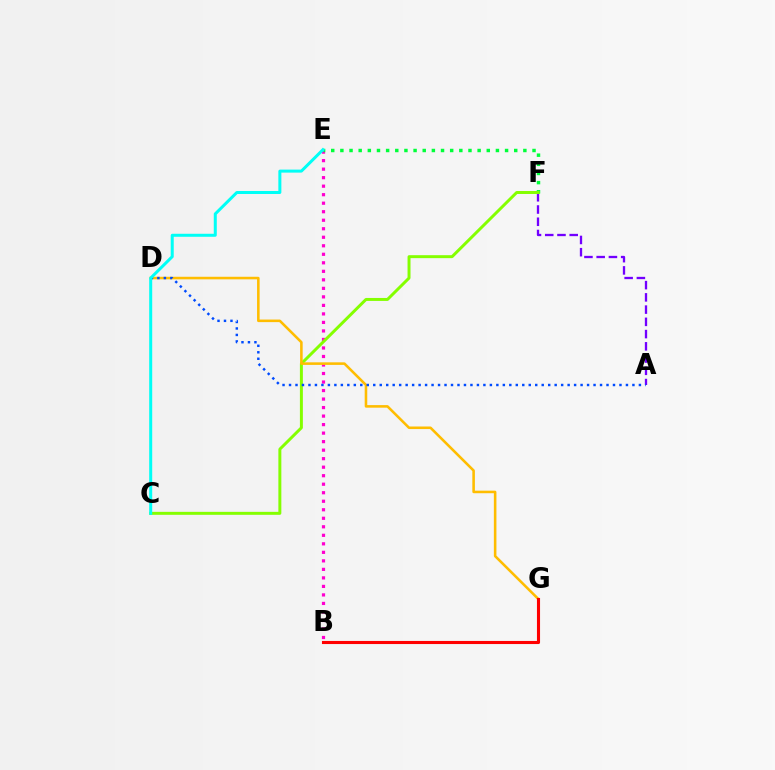{('B', 'E'): [{'color': '#ff00cf', 'line_style': 'dotted', 'thickness': 2.31}], ('E', 'F'): [{'color': '#00ff39', 'line_style': 'dotted', 'thickness': 2.49}], ('A', 'F'): [{'color': '#7200ff', 'line_style': 'dashed', 'thickness': 1.66}], ('C', 'F'): [{'color': '#84ff00', 'line_style': 'solid', 'thickness': 2.14}], ('D', 'G'): [{'color': '#ffbd00', 'line_style': 'solid', 'thickness': 1.85}], ('A', 'D'): [{'color': '#004bff', 'line_style': 'dotted', 'thickness': 1.76}], ('C', 'E'): [{'color': '#00fff6', 'line_style': 'solid', 'thickness': 2.17}], ('B', 'G'): [{'color': '#ff0000', 'line_style': 'solid', 'thickness': 2.23}]}